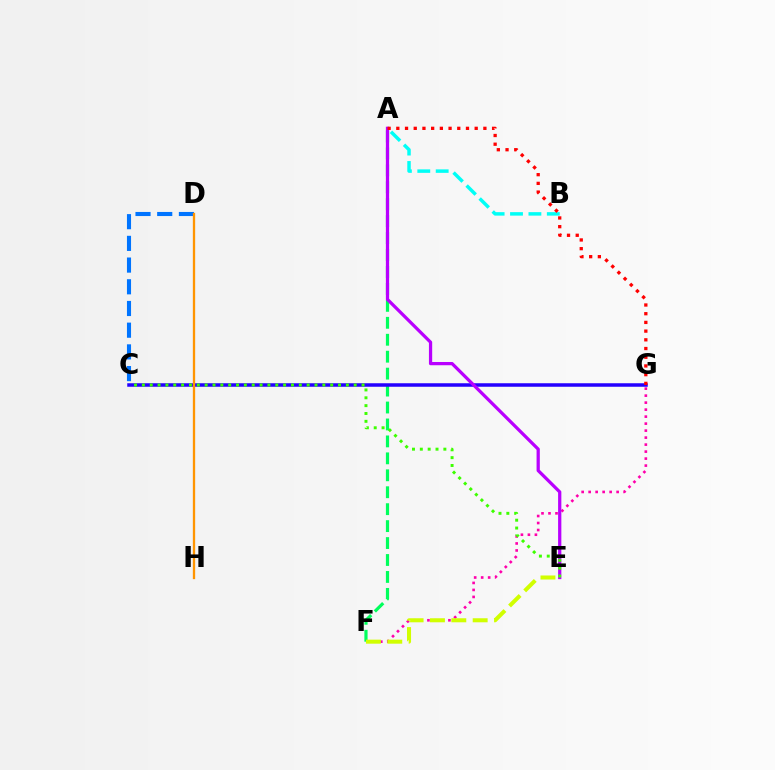{('F', 'G'): [{'color': '#ff00ac', 'line_style': 'dotted', 'thickness': 1.9}], ('A', 'F'): [{'color': '#00ff5c', 'line_style': 'dashed', 'thickness': 2.3}], ('C', 'G'): [{'color': '#2500ff', 'line_style': 'solid', 'thickness': 2.53}], ('A', 'B'): [{'color': '#00fff6', 'line_style': 'dashed', 'thickness': 2.5}], ('A', 'E'): [{'color': '#b900ff', 'line_style': 'solid', 'thickness': 2.34}], ('C', 'D'): [{'color': '#0074ff', 'line_style': 'dashed', 'thickness': 2.95}], ('E', 'F'): [{'color': '#d1ff00', 'line_style': 'dashed', 'thickness': 2.9}], ('C', 'E'): [{'color': '#3dff00', 'line_style': 'dotted', 'thickness': 2.13}], ('A', 'G'): [{'color': '#ff0000', 'line_style': 'dotted', 'thickness': 2.37}], ('D', 'H'): [{'color': '#ff9400', 'line_style': 'solid', 'thickness': 1.66}]}